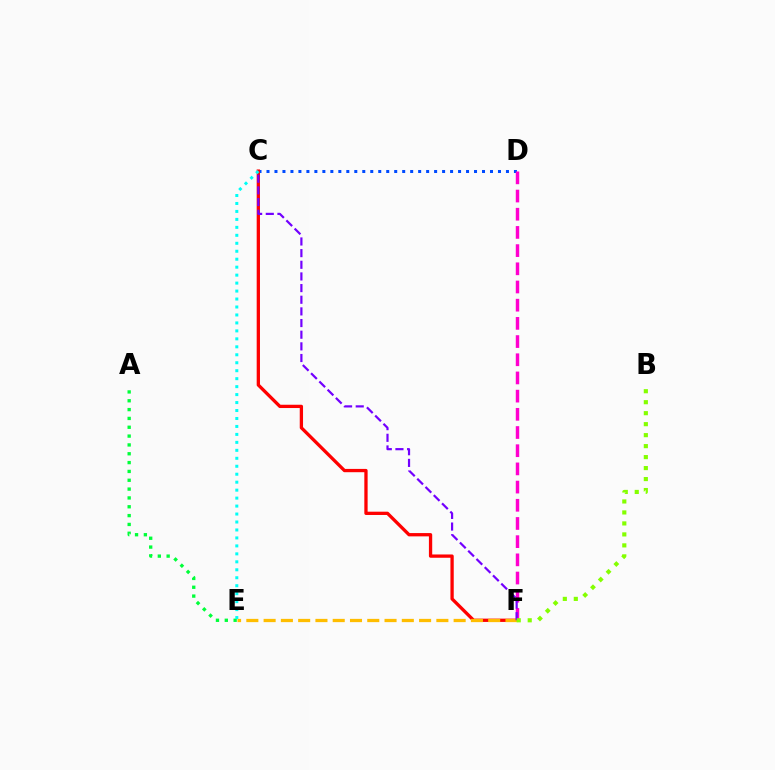{('C', 'D'): [{'color': '#004bff', 'line_style': 'dotted', 'thickness': 2.17}], ('A', 'E'): [{'color': '#00ff39', 'line_style': 'dotted', 'thickness': 2.4}], ('C', 'F'): [{'color': '#ff0000', 'line_style': 'solid', 'thickness': 2.37}, {'color': '#7200ff', 'line_style': 'dashed', 'thickness': 1.58}], ('D', 'F'): [{'color': '#ff00cf', 'line_style': 'dashed', 'thickness': 2.47}], ('E', 'F'): [{'color': '#ffbd00', 'line_style': 'dashed', 'thickness': 2.35}], ('C', 'E'): [{'color': '#00fff6', 'line_style': 'dotted', 'thickness': 2.16}], ('B', 'F'): [{'color': '#84ff00', 'line_style': 'dotted', 'thickness': 2.98}]}